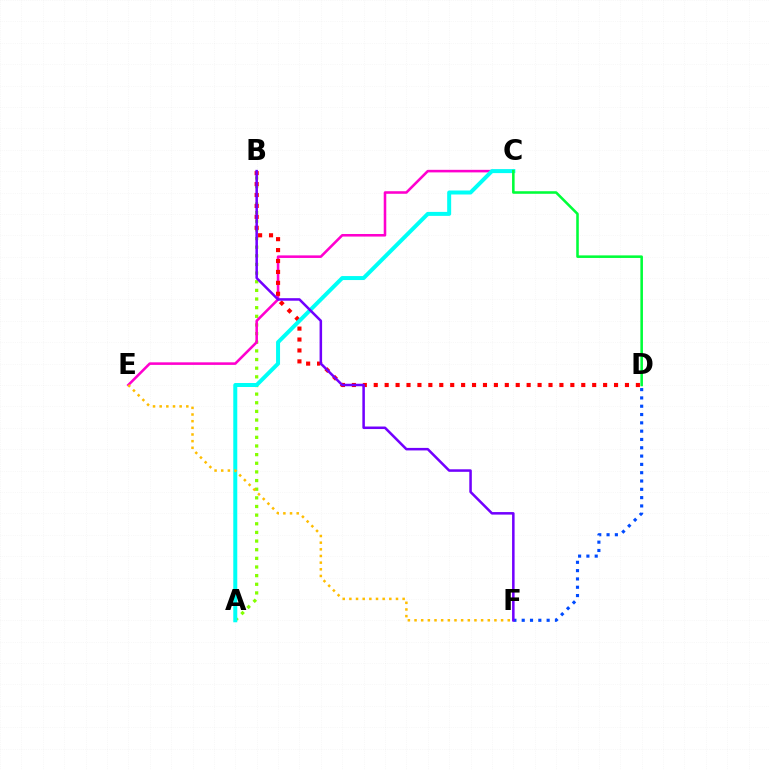{('D', 'F'): [{'color': '#004bff', 'line_style': 'dotted', 'thickness': 2.26}], ('A', 'B'): [{'color': '#84ff00', 'line_style': 'dotted', 'thickness': 2.35}], ('C', 'E'): [{'color': '#ff00cf', 'line_style': 'solid', 'thickness': 1.85}], ('B', 'D'): [{'color': '#ff0000', 'line_style': 'dotted', 'thickness': 2.97}], ('A', 'C'): [{'color': '#00fff6', 'line_style': 'solid', 'thickness': 2.87}], ('C', 'D'): [{'color': '#00ff39', 'line_style': 'solid', 'thickness': 1.85}], ('B', 'F'): [{'color': '#7200ff', 'line_style': 'solid', 'thickness': 1.82}], ('E', 'F'): [{'color': '#ffbd00', 'line_style': 'dotted', 'thickness': 1.81}]}